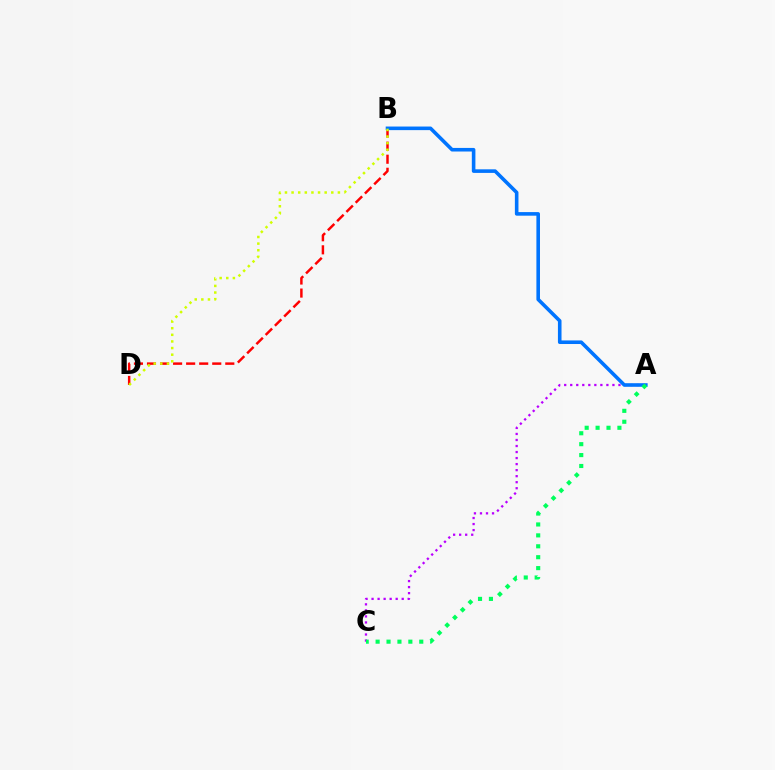{('A', 'C'): [{'color': '#b900ff', 'line_style': 'dotted', 'thickness': 1.64}, {'color': '#00ff5c', 'line_style': 'dotted', 'thickness': 2.96}], ('B', 'D'): [{'color': '#ff0000', 'line_style': 'dashed', 'thickness': 1.77}, {'color': '#d1ff00', 'line_style': 'dotted', 'thickness': 1.8}], ('A', 'B'): [{'color': '#0074ff', 'line_style': 'solid', 'thickness': 2.58}]}